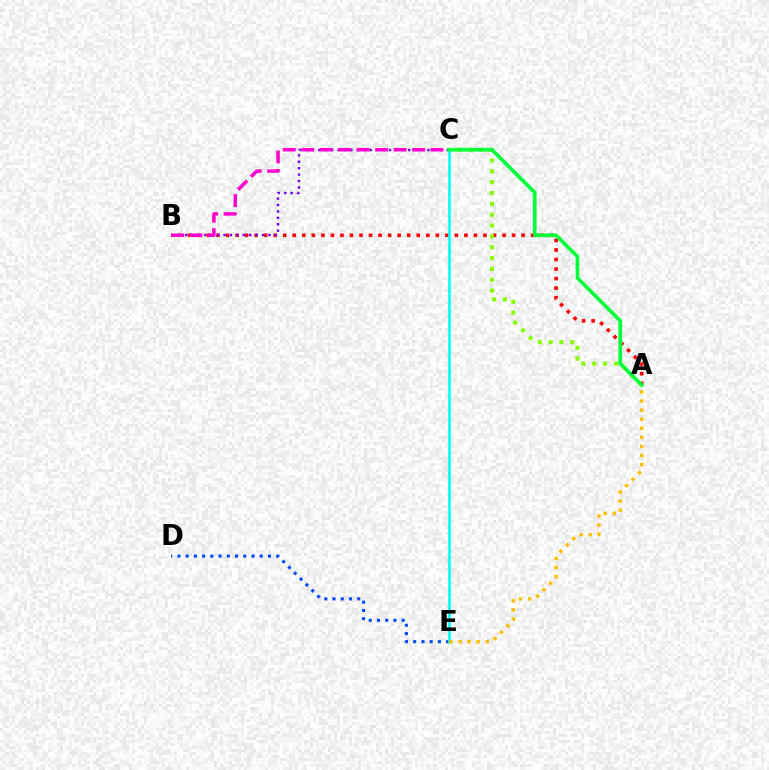{('A', 'B'): [{'color': '#ff0000', 'line_style': 'dotted', 'thickness': 2.59}], ('B', 'C'): [{'color': '#7200ff', 'line_style': 'dotted', 'thickness': 1.74}, {'color': '#ff00cf', 'line_style': 'dashed', 'thickness': 2.51}], ('A', 'C'): [{'color': '#84ff00', 'line_style': 'dotted', 'thickness': 2.95}, {'color': '#00ff39', 'line_style': 'solid', 'thickness': 2.66}], ('D', 'E'): [{'color': '#004bff', 'line_style': 'dotted', 'thickness': 2.24}], ('C', 'E'): [{'color': '#00fff6', 'line_style': 'solid', 'thickness': 1.89}], ('A', 'E'): [{'color': '#ffbd00', 'line_style': 'dotted', 'thickness': 2.47}]}